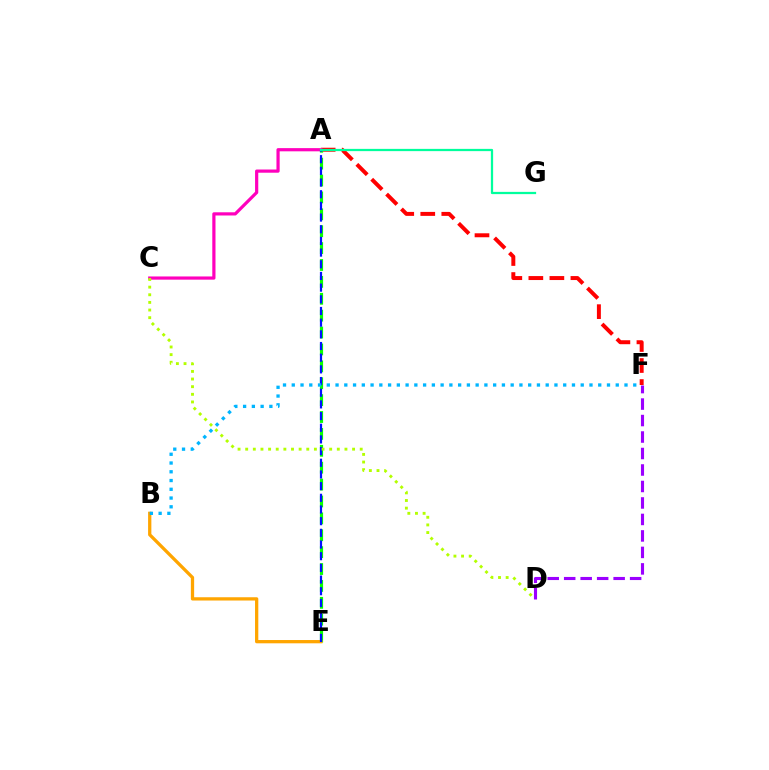{('A', 'F'): [{'color': '#ff0000', 'line_style': 'dashed', 'thickness': 2.86}], ('A', 'E'): [{'color': '#08ff00', 'line_style': 'dashed', 'thickness': 2.29}, {'color': '#0010ff', 'line_style': 'dashed', 'thickness': 1.59}], ('B', 'E'): [{'color': '#ffa500', 'line_style': 'solid', 'thickness': 2.36}], ('D', 'F'): [{'color': '#9b00ff', 'line_style': 'dashed', 'thickness': 2.24}], ('A', 'C'): [{'color': '#ff00bd', 'line_style': 'solid', 'thickness': 2.3}], ('B', 'F'): [{'color': '#00b5ff', 'line_style': 'dotted', 'thickness': 2.38}], ('A', 'G'): [{'color': '#00ff9d', 'line_style': 'solid', 'thickness': 1.62}], ('C', 'D'): [{'color': '#b3ff00', 'line_style': 'dotted', 'thickness': 2.07}]}